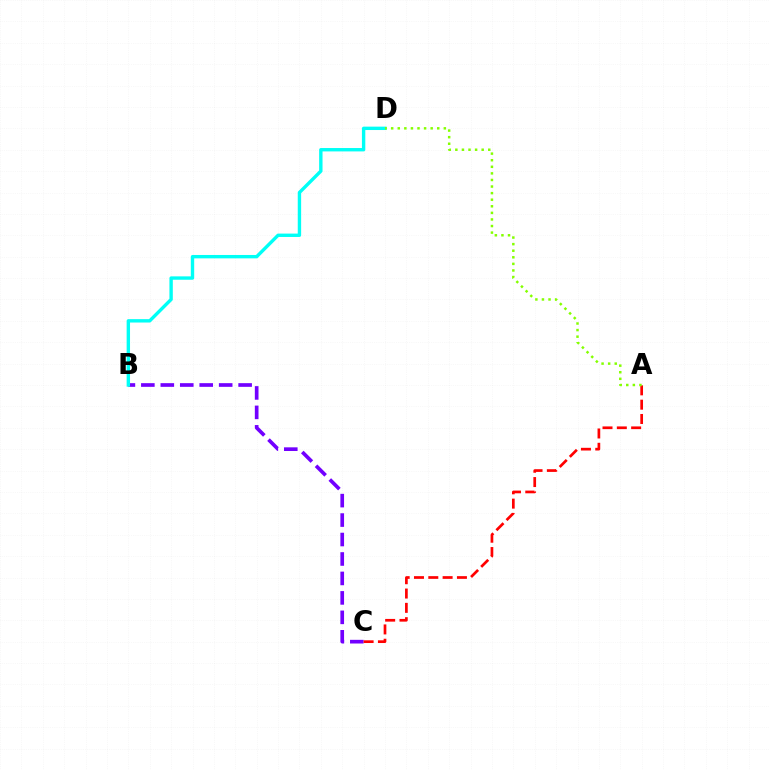{('B', 'C'): [{'color': '#7200ff', 'line_style': 'dashed', 'thickness': 2.64}], ('A', 'C'): [{'color': '#ff0000', 'line_style': 'dashed', 'thickness': 1.94}], ('B', 'D'): [{'color': '#00fff6', 'line_style': 'solid', 'thickness': 2.44}], ('A', 'D'): [{'color': '#84ff00', 'line_style': 'dotted', 'thickness': 1.79}]}